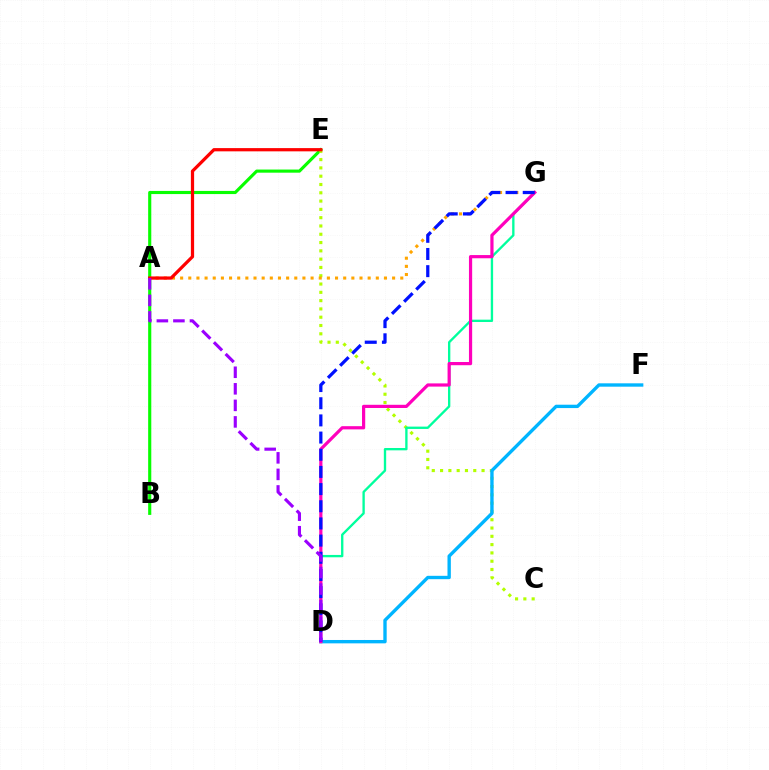{('B', 'E'): [{'color': '#08ff00', 'line_style': 'solid', 'thickness': 2.25}], ('C', 'E'): [{'color': '#b3ff00', 'line_style': 'dotted', 'thickness': 2.25}], ('A', 'G'): [{'color': '#ffa500', 'line_style': 'dotted', 'thickness': 2.22}], ('D', 'G'): [{'color': '#00ff9d', 'line_style': 'solid', 'thickness': 1.69}, {'color': '#ff00bd', 'line_style': 'solid', 'thickness': 2.3}, {'color': '#0010ff', 'line_style': 'dashed', 'thickness': 2.33}], ('D', 'F'): [{'color': '#00b5ff', 'line_style': 'solid', 'thickness': 2.42}], ('A', 'E'): [{'color': '#ff0000', 'line_style': 'solid', 'thickness': 2.33}], ('A', 'D'): [{'color': '#9b00ff', 'line_style': 'dashed', 'thickness': 2.25}]}